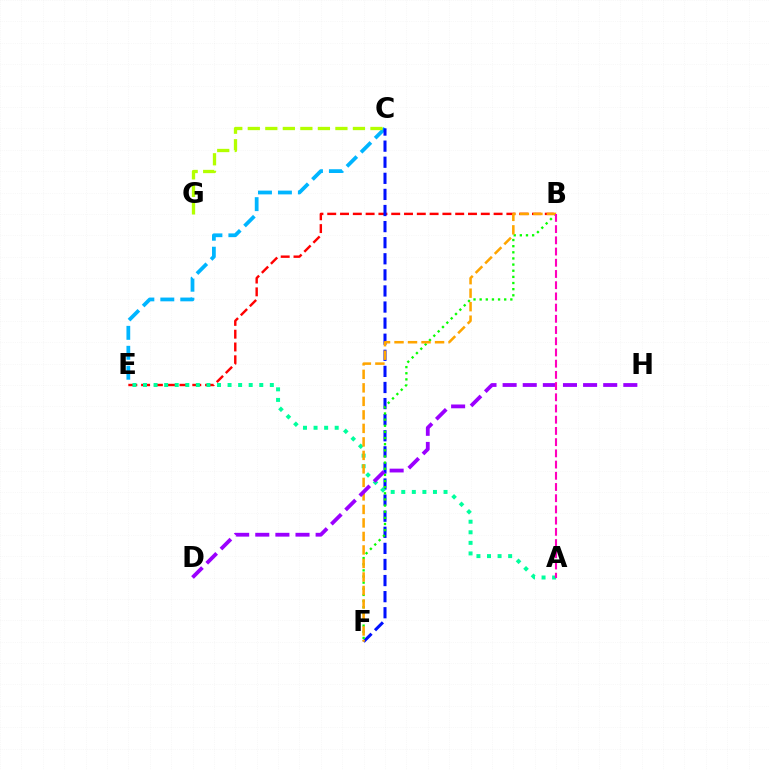{('B', 'E'): [{'color': '#ff0000', 'line_style': 'dashed', 'thickness': 1.74}], ('C', 'E'): [{'color': '#00b5ff', 'line_style': 'dashed', 'thickness': 2.71}], ('C', 'F'): [{'color': '#0010ff', 'line_style': 'dashed', 'thickness': 2.19}], ('B', 'F'): [{'color': '#08ff00', 'line_style': 'dotted', 'thickness': 1.67}, {'color': '#ffa500', 'line_style': 'dashed', 'thickness': 1.83}], ('A', 'E'): [{'color': '#00ff9d', 'line_style': 'dotted', 'thickness': 2.87}], ('C', 'G'): [{'color': '#b3ff00', 'line_style': 'dashed', 'thickness': 2.38}], ('D', 'H'): [{'color': '#9b00ff', 'line_style': 'dashed', 'thickness': 2.73}], ('A', 'B'): [{'color': '#ff00bd', 'line_style': 'dashed', 'thickness': 1.52}]}